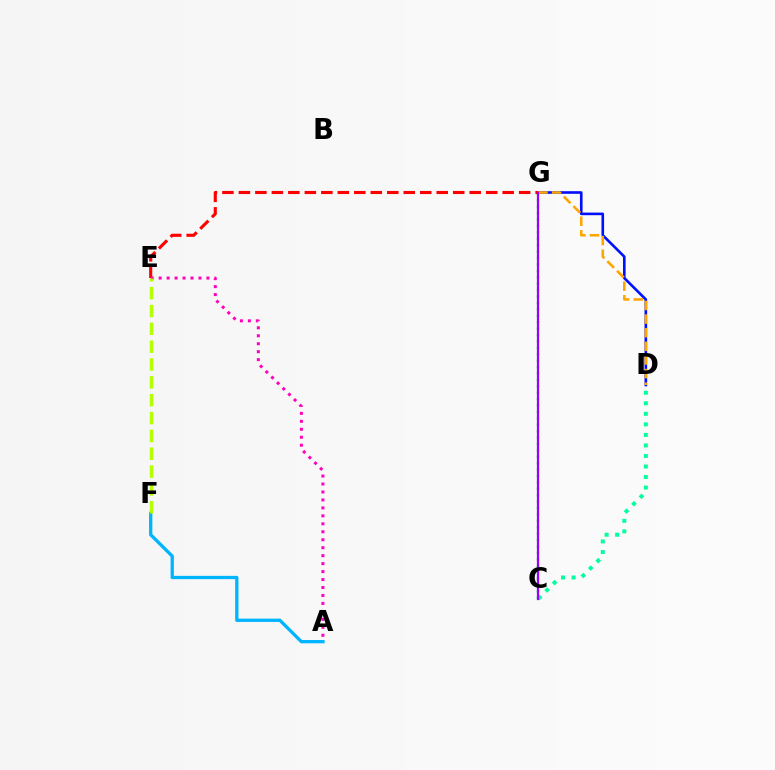{('A', 'F'): [{'color': '#00b5ff', 'line_style': 'solid', 'thickness': 2.37}], ('D', 'G'): [{'color': '#0010ff', 'line_style': 'solid', 'thickness': 1.88}, {'color': '#ffa500', 'line_style': 'dashed', 'thickness': 1.85}], ('C', 'G'): [{'color': '#08ff00', 'line_style': 'dotted', 'thickness': 1.74}, {'color': '#9b00ff', 'line_style': 'solid', 'thickness': 1.6}], ('E', 'G'): [{'color': '#ff0000', 'line_style': 'dashed', 'thickness': 2.24}], ('A', 'E'): [{'color': '#ff00bd', 'line_style': 'dotted', 'thickness': 2.16}], ('E', 'F'): [{'color': '#b3ff00', 'line_style': 'dashed', 'thickness': 2.42}], ('C', 'D'): [{'color': '#00ff9d', 'line_style': 'dotted', 'thickness': 2.86}]}